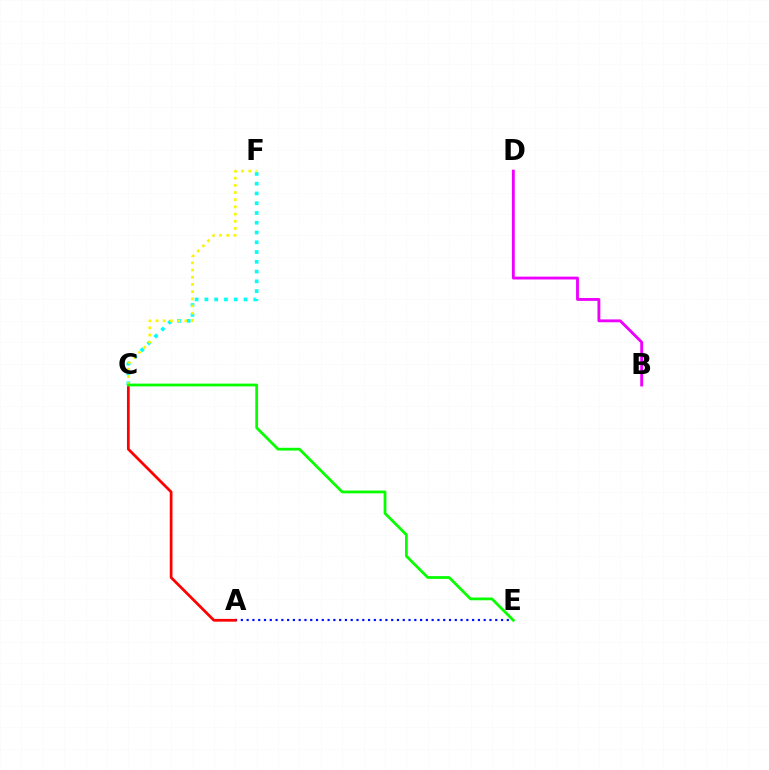{('C', 'F'): [{'color': '#00fff6', 'line_style': 'dotted', 'thickness': 2.65}, {'color': '#fcf500', 'line_style': 'dotted', 'thickness': 1.95}], ('A', 'E'): [{'color': '#0010ff', 'line_style': 'dotted', 'thickness': 1.57}], ('A', 'C'): [{'color': '#ff0000', 'line_style': 'solid', 'thickness': 1.98}], ('C', 'E'): [{'color': '#08ff00', 'line_style': 'solid', 'thickness': 1.99}], ('B', 'D'): [{'color': '#ee00ff', 'line_style': 'solid', 'thickness': 2.06}]}